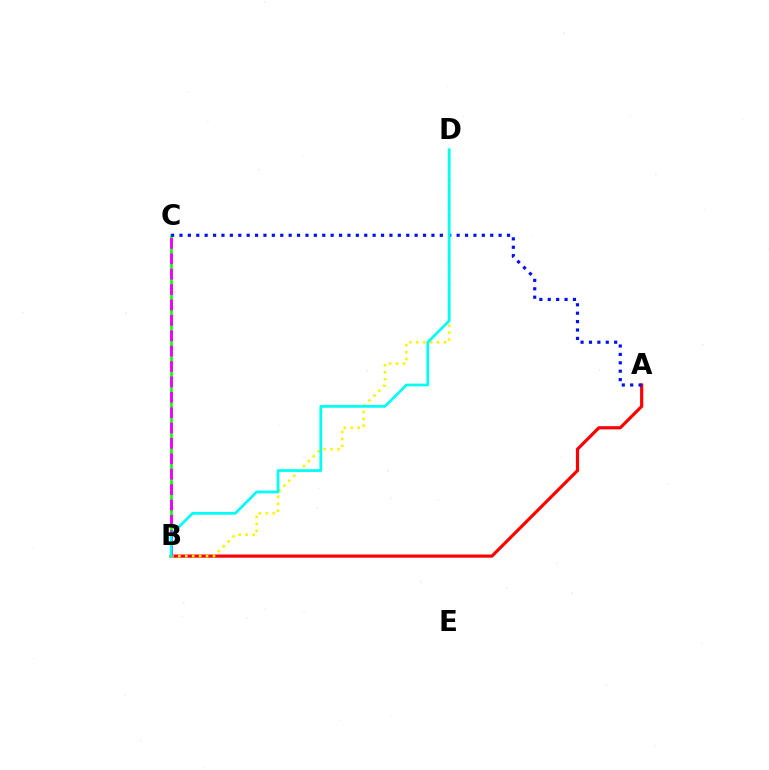{('A', 'B'): [{'color': '#ff0000', 'line_style': 'solid', 'thickness': 2.28}], ('B', 'C'): [{'color': '#08ff00', 'line_style': 'solid', 'thickness': 1.85}, {'color': '#ee00ff', 'line_style': 'dashed', 'thickness': 2.09}], ('B', 'D'): [{'color': '#fcf500', 'line_style': 'dotted', 'thickness': 1.88}, {'color': '#00fff6', 'line_style': 'solid', 'thickness': 1.98}], ('A', 'C'): [{'color': '#0010ff', 'line_style': 'dotted', 'thickness': 2.28}]}